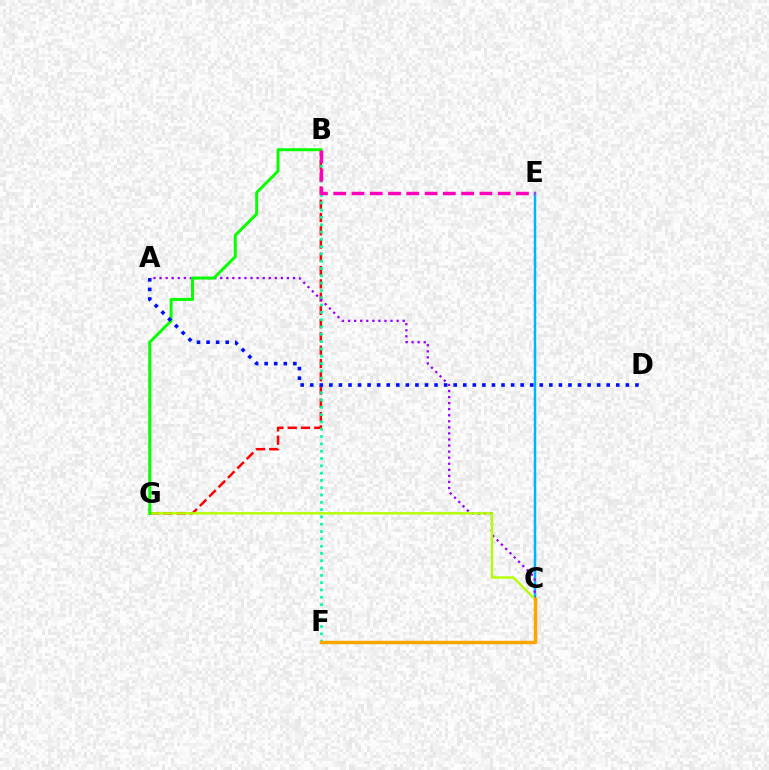{('B', 'G'): [{'color': '#ff0000', 'line_style': 'dashed', 'thickness': 1.8}, {'color': '#08ff00', 'line_style': 'solid', 'thickness': 2.14}], ('B', 'F'): [{'color': '#00ff9d', 'line_style': 'dotted', 'thickness': 1.98}], ('C', 'E'): [{'color': '#00b5ff', 'line_style': 'solid', 'thickness': 1.8}], ('A', 'C'): [{'color': '#9b00ff', 'line_style': 'dotted', 'thickness': 1.65}], ('C', 'G'): [{'color': '#b3ff00', 'line_style': 'solid', 'thickness': 1.7}], ('C', 'F'): [{'color': '#ffa500', 'line_style': 'solid', 'thickness': 2.51}], ('B', 'E'): [{'color': '#ff00bd', 'line_style': 'dashed', 'thickness': 2.48}], ('A', 'D'): [{'color': '#0010ff', 'line_style': 'dotted', 'thickness': 2.6}]}